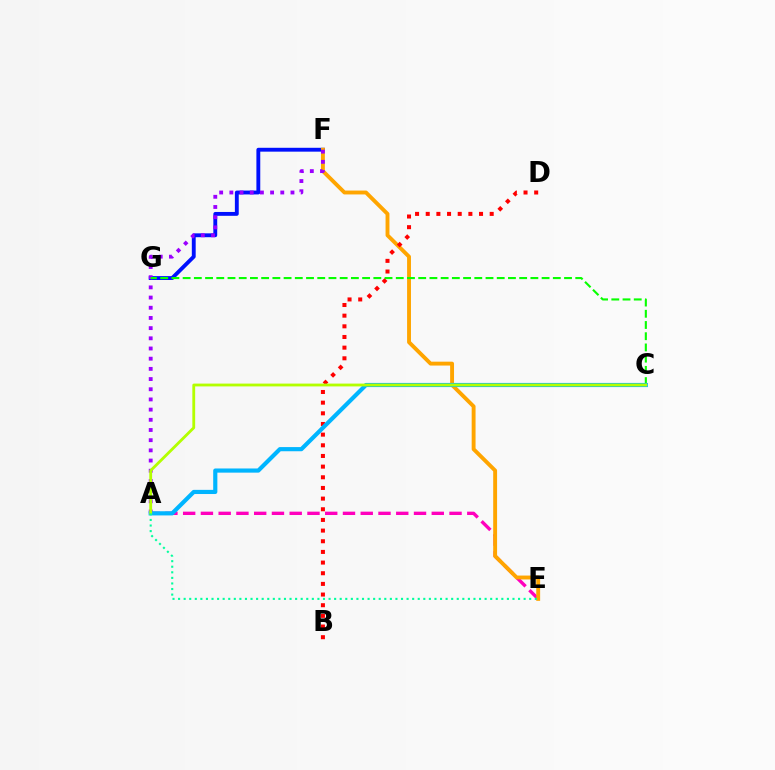{('A', 'E'): [{'color': '#ff00bd', 'line_style': 'dashed', 'thickness': 2.41}, {'color': '#00ff9d', 'line_style': 'dotted', 'thickness': 1.51}], ('F', 'G'): [{'color': '#0010ff', 'line_style': 'solid', 'thickness': 2.78}], ('E', 'F'): [{'color': '#ffa500', 'line_style': 'solid', 'thickness': 2.8}], ('B', 'D'): [{'color': '#ff0000', 'line_style': 'dotted', 'thickness': 2.9}], ('A', 'F'): [{'color': '#9b00ff', 'line_style': 'dotted', 'thickness': 2.77}], ('C', 'G'): [{'color': '#08ff00', 'line_style': 'dashed', 'thickness': 1.52}], ('A', 'C'): [{'color': '#00b5ff', 'line_style': 'solid', 'thickness': 2.99}, {'color': '#b3ff00', 'line_style': 'solid', 'thickness': 2.03}]}